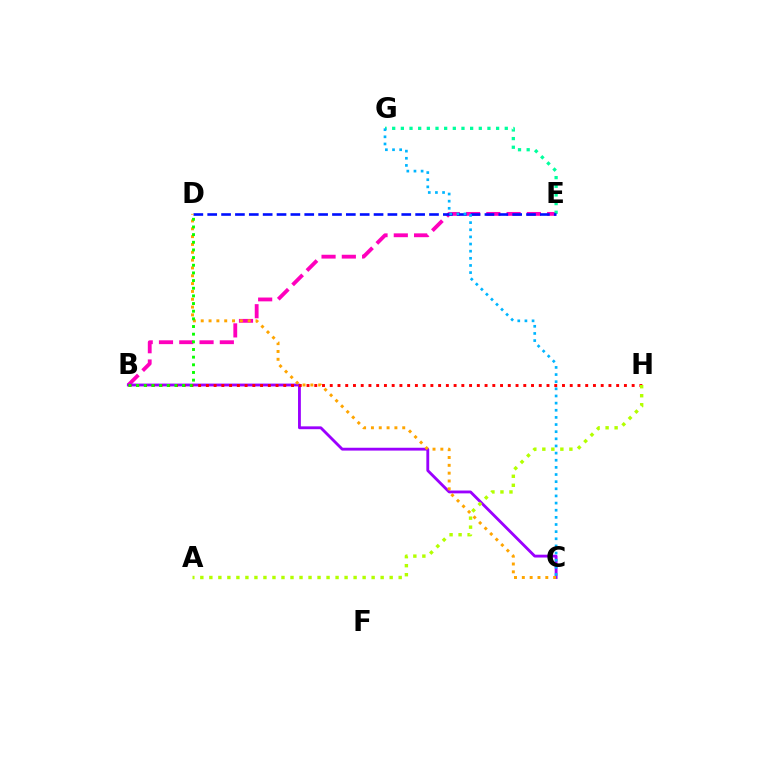{('B', 'E'): [{'color': '#ff00bd', 'line_style': 'dashed', 'thickness': 2.75}], ('E', 'G'): [{'color': '#00ff9d', 'line_style': 'dotted', 'thickness': 2.35}], ('B', 'C'): [{'color': '#9b00ff', 'line_style': 'solid', 'thickness': 2.04}], ('D', 'E'): [{'color': '#0010ff', 'line_style': 'dashed', 'thickness': 1.88}], ('C', 'G'): [{'color': '#00b5ff', 'line_style': 'dotted', 'thickness': 1.94}], ('B', 'H'): [{'color': '#ff0000', 'line_style': 'dotted', 'thickness': 2.1}], ('C', 'D'): [{'color': '#ffa500', 'line_style': 'dotted', 'thickness': 2.13}], ('B', 'D'): [{'color': '#08ff00', 'line_style': 'dotted', 'thickness': 2.08}], ('A', 'H'): [{'color': '#b3ff00', 'line_style': 'dotted', 'thickness': 2.45}]}